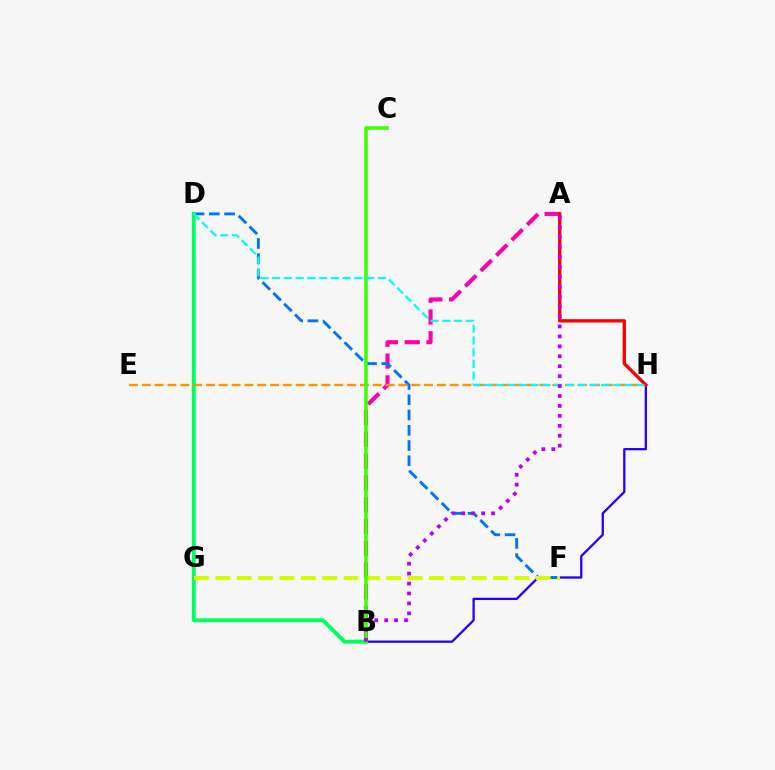{('A', 'B'): [{'color': '#ff00ac', 'line_style': 'dashed', 'thickness': 2.96}, {'color': '#b900ff', 'line_style': 'dotted', 'thickness': 2.7}], ('B', 'H'): [{'color': '#2500ff', 'line_style': 'solid', 'thickness': 1.65}], ('D', 'F'): [{'color': '#0074ff', 'line_style': 'dashed', 'thickness': 2.07}], ('B', 'D'): [{'color': '#00ff5c', 'line_style': 'solid', 'thickness': 2.79}], ('E', 'H'): [{'color': '#ff9400', 'line_style': 'dashed', 'thickness': 1.74}], ('F', 'G'): [{'color': '#d1ff00', 'line_style': 'dashed', 'thickness': 2.9}], ('A', 'H'): [{'color': '#ff0000', 'line_style': 'solid', 'thickness': 2.41}], ('B', 'C'): [{'color': '#3dff00', 'line_style': 'solid', 'thickness': 2.54}], ('D', 'H'): [{'color': '#00fff6', 'line_style': 'dashed', 'thickness': 1.59}]}